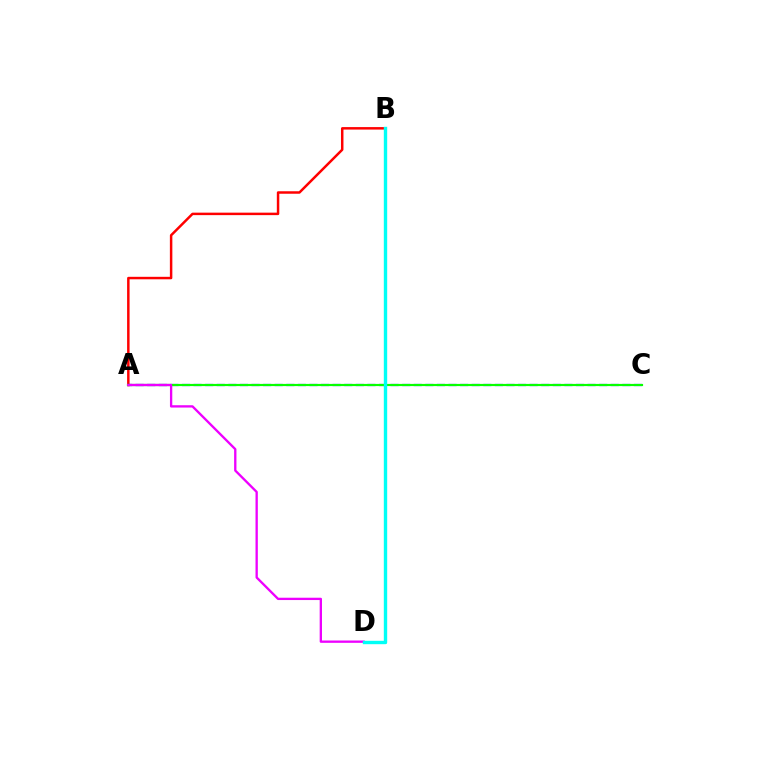{('B', 'D'): [{'color': '#fcf500', 'line_style': 'dotted', 'thickness': 1.86}, {'color': '#00fff6', 'line_style': 'solid', 'thickness': 2.44}], ('A', 'B'): [{'color': '#ff0000', 'line_style': 'solid', 'thickness': 1.79}], ('A', 'C'): [{'color': '#0010ff', 'line_style': 'dashed', 'thickness': 1.57}, {'color': '#08ff00', 'line_style': 'solid', 'thickness': 1.56}], ('A', 'D'): [{'color': '#ee00ff', 'line_style': 'solid', 'thickness': 1.67}]}